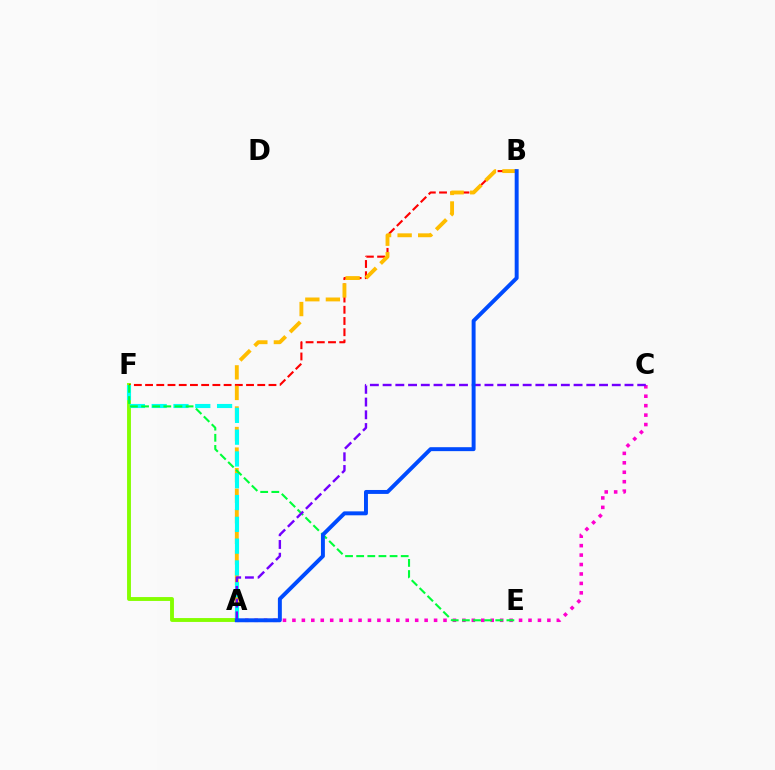{('A', 'F'): [{'color': '#84ff00', 'line_style': 'solid', 'thickness': 2.79}, {'color': '#00fff6', 'line_style': 'dashed', 'thickness': 2.96}], ('A', 'C'): [{'color': '#ff00cf', 'line_style': 'dotted', 'thickness': 2.57}, {'color': '#7200ff', 'line_style': 'dashed', 'thickness': 1.73}], ('B', 'F'): [{'color': '#ff0000', 'line_style': 'dashed', 'thickness': 1.52}], ('A', 'B'): [{'color': '#ffbd00', 'line_style': 'dashed', 'thickness': 2.79}, {'color': '#004bff', 'line_style': 'solid', 'thickness': 2.84}], ('E', 'F'): [{'color': '#00ff39', 'line_style': 'dashed', 'thickness': 1.51}]}